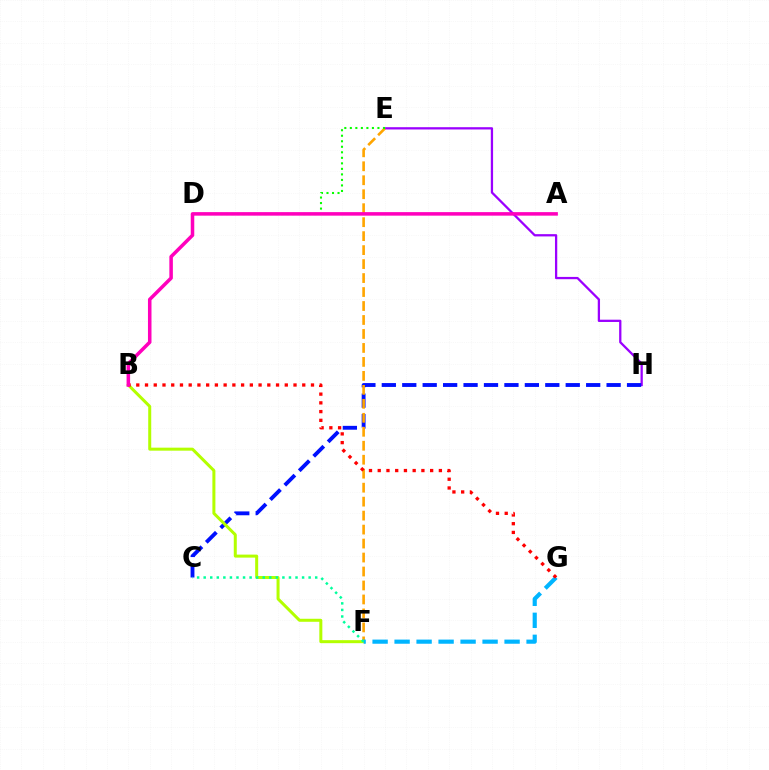{('E', 'H'): [{'color': '#9b00ff', 'line_style': 'solid', 'thickness': 1.64}], ('C', 'H'): [{'color': '#0010ff', 'line_style': 'dashed', 'thickness': 2.78}], ('E', 'F'): [{'color': '#ffa500', 'line_style': 'dashed', 'thickness': 1.9}], ('B', 'F'): [{'color': '#b3ff00', 'line_style': 'solid', 'thickness': 2.17}], ('F', 'G'): [{'color': '#00b5ff', 'line_style': 'dashed', 'thickness': 2.99}], ('C', 'F'): [{'color': '#00ff9d', 'line_style': 'dotted', 'thickness': 1.78}], ('D', 'E'): [{'color': '#08ff00', 'line_style': 'dotted', 'thickness': 1.5}], ('B', 'G'): [{'color': '#ff0000', 'line_style': 'dotted', 'thickness': 2.37}], ('A', 'B'): [{'color': '#ff00bd', 'line_style': 'solid', 'thickness': 2.54}]}